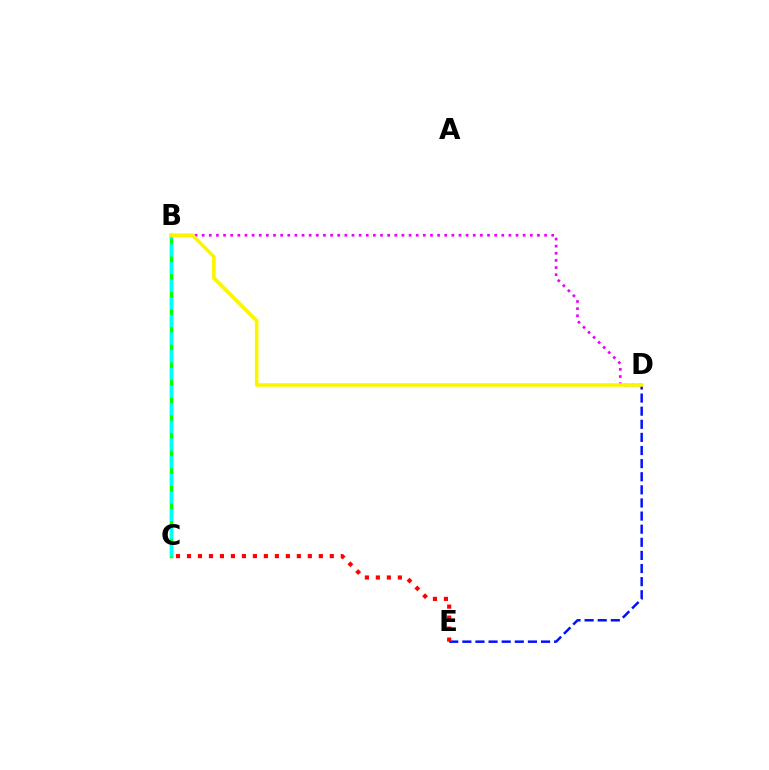{('B', 'C'): [{'color': '#08ff00', 'line_style': 'solid', 'thickness': 2.49}, {'color': '#00fff6', 'line_style': 'dashed', 'thickness': 2.4}], ('B', 'D'): [{'color': '#ee00ff', 'line_style': 'dotted', 'thickness': 1.94}, {'color': '#fcf500', 'line_style': 'solid', 'thickness': 2.59}], ('D', 'E'): [{'color': '#0010ff', 'line_style': 'dashed', 'thickness': 1.78}], ('C', 'E'): [{'color': '#ff0000', 'line_style': 'dotted', 'thickness': 2.99}]}